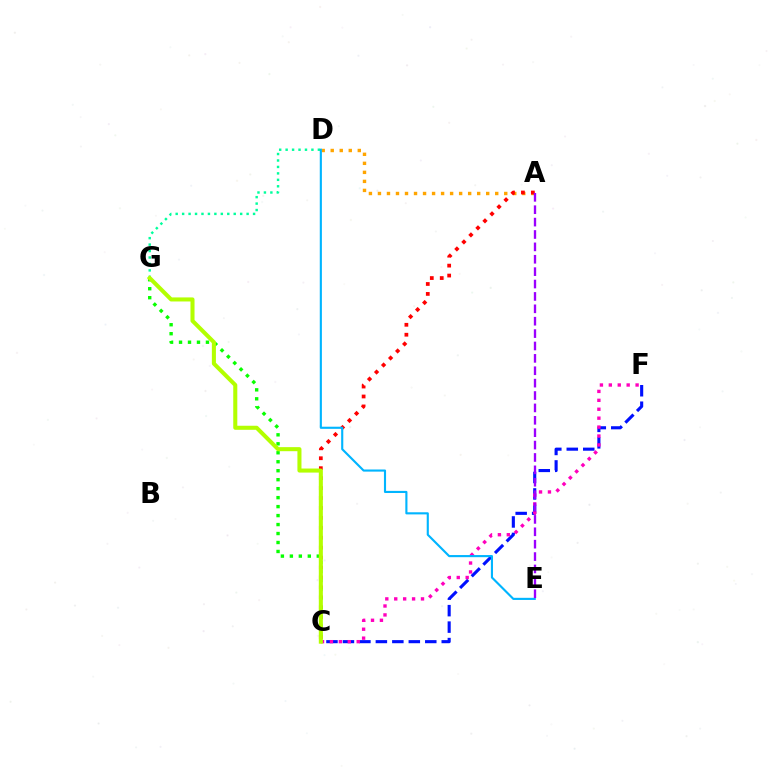{('A', 'D'): [{'color': '#ffa500', 'line_style': 'dotted', 'thickness': 2.45}], ('A', 'C'): [{'color': '#ff0000', 'line_style': 'dotted', 'thickness': 2.7}], ('C', 'G'): [{'color': '#08ff00', 'line_style': 'dotted', 'thickness': 2.44}, {'color': '#b3ff00', 'line_style': 'solid', 'thickness': 2.92}], ('D', 'G'): [{'color': '#00ff9d', 'line_style': 'dotted', 'thickness': 1.75}], ('C', 'F'): [{'color': '#0010ff', 'line_style': 'dashed', 'thickness': 2.24}, {'color': '#ff00bd', 'line_style': 'dotted', 'thickness': 2.42}], ('D', 'E'): [{'color': '#00b5ff', 'line_style': 'solid', 'thickness': 1.53}], ('A', 'E'): [{'color': '#9b00ff', 'line_style': 'dashed', 'thickness': 1.68}]}